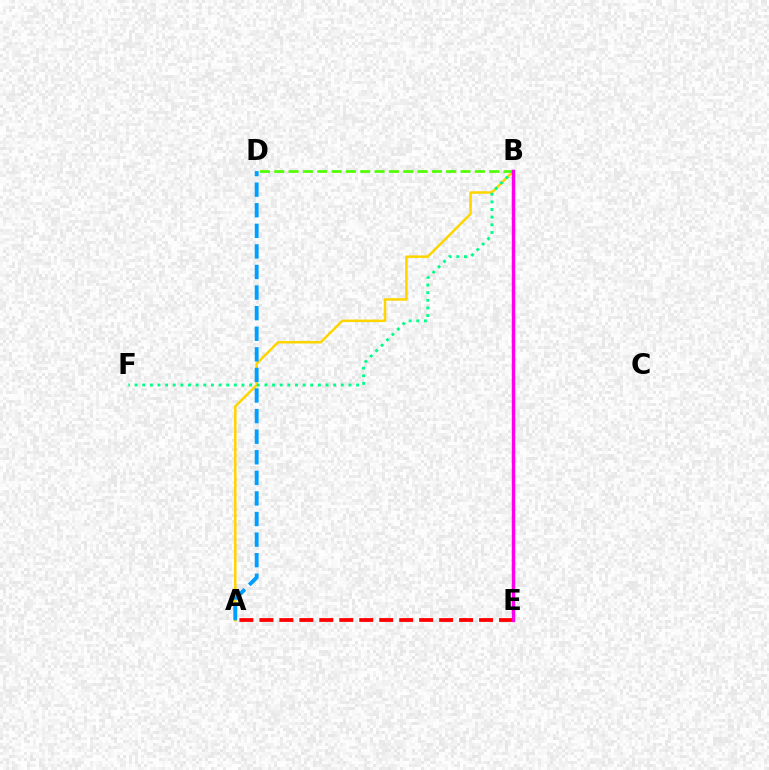{('A', 'B'): [{'color': '#ffd500', 'line_style': 'solid', 'thickness': 1.8}], ('A', 'E'): [{'color': '#ff0000', 'line_style': 'dashed', 'thickness': 2.71}], ('A', 'D'): [{'color': '#009eff', 'line_style': 'dashed', 'thickness': 2.8}], ('B', 'D'): [{'color': '#4fff00', 'line_style': 'dashed', 'thickness': 1.95}], ('B', 'E'): [{'color': '#3700ff', 'line_style': 'solid', 'thickness': 2.28}, {'color': '#ff00ed', 'line_style': 'solid', 'thickness': 2.32}], ('B', 'F'): [{'color': '#00ff86', 'line_style': 'dotted', 'thickness': 2.08}]}